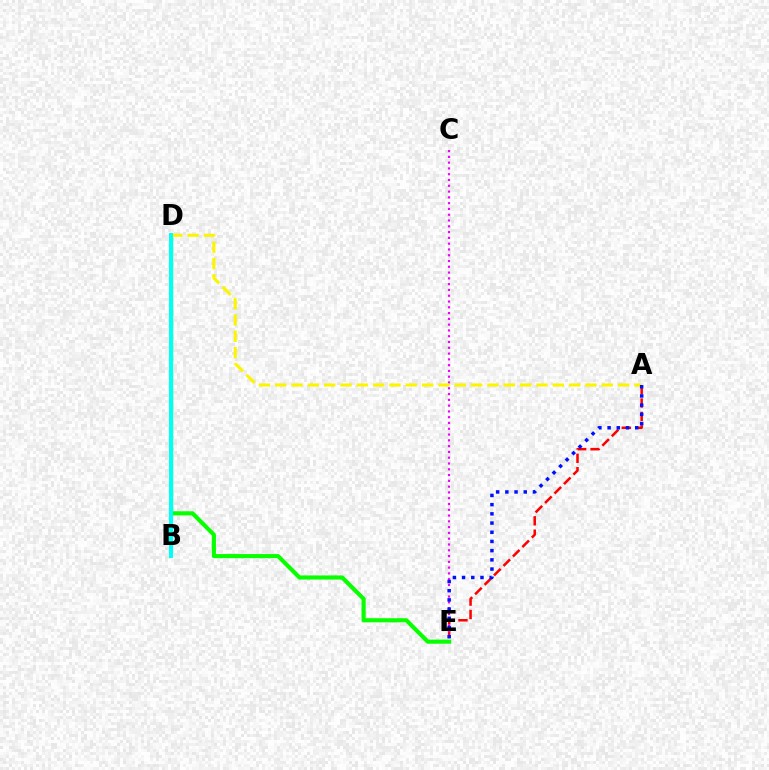{('A', 'E'): [{'color': '#ff0000', 'line_style': 'dashed', 'thickness': 1.82}, {'color': '#0010ff', 'line_style': 'dotted', 'thickness': 2.5}], ('C', 'E'): [{'color': '#ee00ff', 'line_style': 'dotted', 'thickness': 1.57}], ('D', 'E'): [{'color': '#08ff00', 'line_style': 'solid', 'thickness': 2.96}], ('A', 'D'): [{'color': '#fcf500', 'line_style': 'dashed', 'thickness': 2.22}], ('B', 'D'): [{'color': '#00fff6', 'line_style': 'solid', 'thickness': 2.91}]}